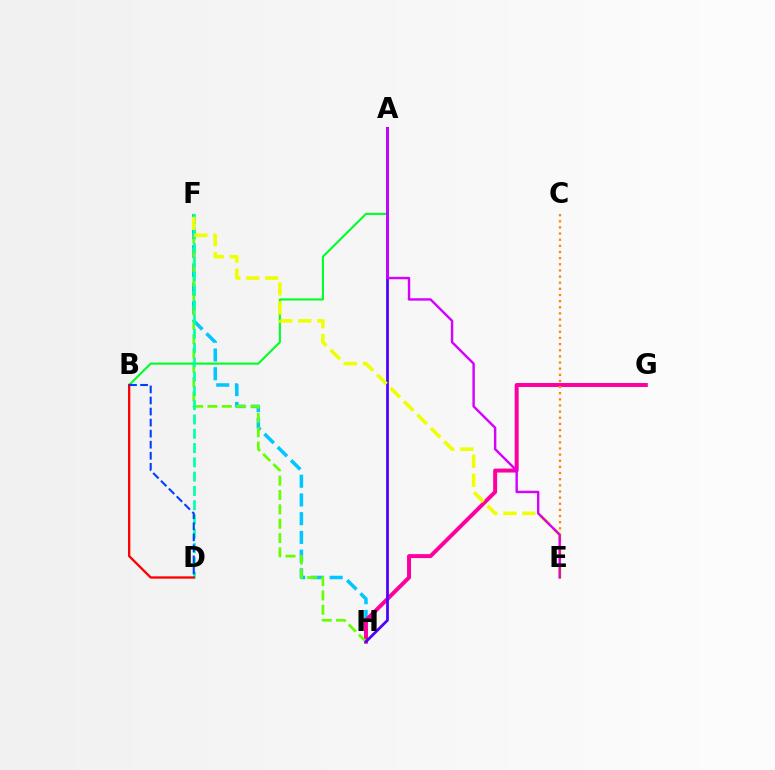{('F', 'H'): [{'color': '#00c7ff', 'line_style': 'dashed', 'thickness': 2.54}, {'color': '#66ff00', 'line_style': 'dashed', 'thickness': 1.95}], ('G', 'H'): [{'color': '#ff00a0', 'line_style': 'solid', 'thickness': 2.86}], ('C', 'E'): [{'color': '#ff8800', 'line_style': 'dotted', 'thickness': 1.67}], ('A', 'B'): [{'color': '#00ff27', 'line_style': 'solid', 'thickness': 1.52}], ('A', 'H'): [{'color': '#4f00ff', 'line_style': 'solid', 'thickness': 1.99}], ('D', 'F'): [{'color': '#00ffaf', 'line_style': 'dashed', 'thickness': 1.94}], ('E', 'F'): [{'color': '#eeff00', 'line_style': 'dashed', 'thickness': 2.57}], ('B', 'D'): [{'color': '#ff0000', 'line_style': 'solid', 'thickness': 1.67}, {'color': '#003fff', 'line_style': 'dashed', 'thickness': 1.5}], ('A', 'E'): [{'color': '#d600ff', 'line_style': 'solid', 'thickness': 1.73}]}